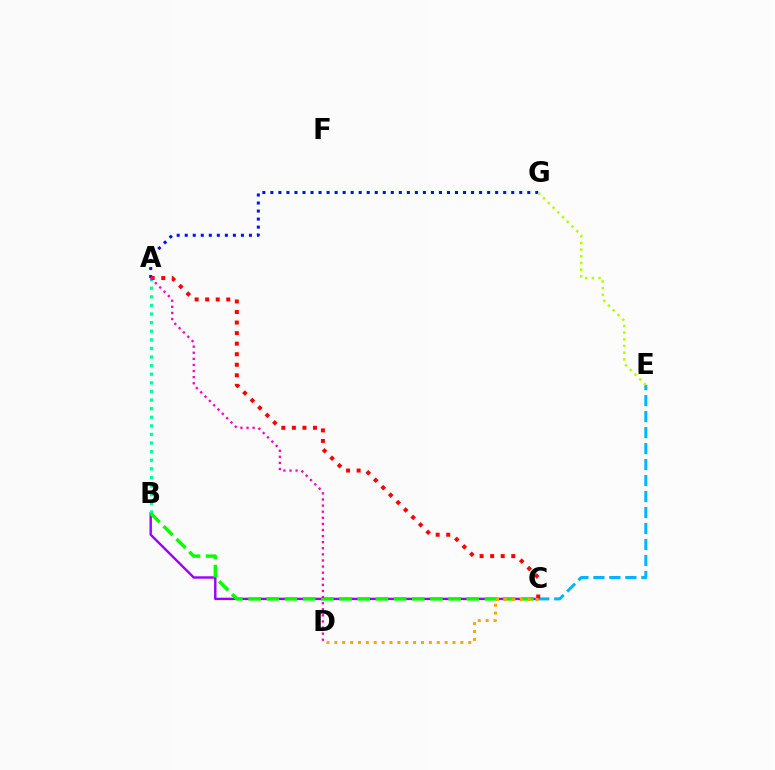{('B', 'C'): [{'color': '#9b00ff', 'line_style': 'solid', 'thickness': 1.73}, {'color': '#08ff00', 'line_style': 'dashed', 'thickness': 2.47}], ('C', 'E'): [{'color': '#00b5ff', 'line_style': 'dashed', 'thickness': 2.17}], ('A', 'G'): [{'color': '#0010ff', 'line_style': 'dotted', 'thickness': 2.18}], ('E', 'G'): [{'color': '#b3ff00', 'line_style': 'dotted', 'thickness': 1.81}], ('A', 'B'): [{'color': '#00ff9d', 'line_style': 'dotted', 'thickness': 2.34}], ('A', 'C'): [{'color': '#ff0000', 'line_style': 'dotted', 'thickness': 2.87}], ('C', 'D'): [{'color': '#ffa500', 'line_style': 'dotted', 'thickness': 2.14}], ('A', 'D'): [{'color': '#ff00bd', 'line_style': 'dotted', 'thickness': 1.66}]}